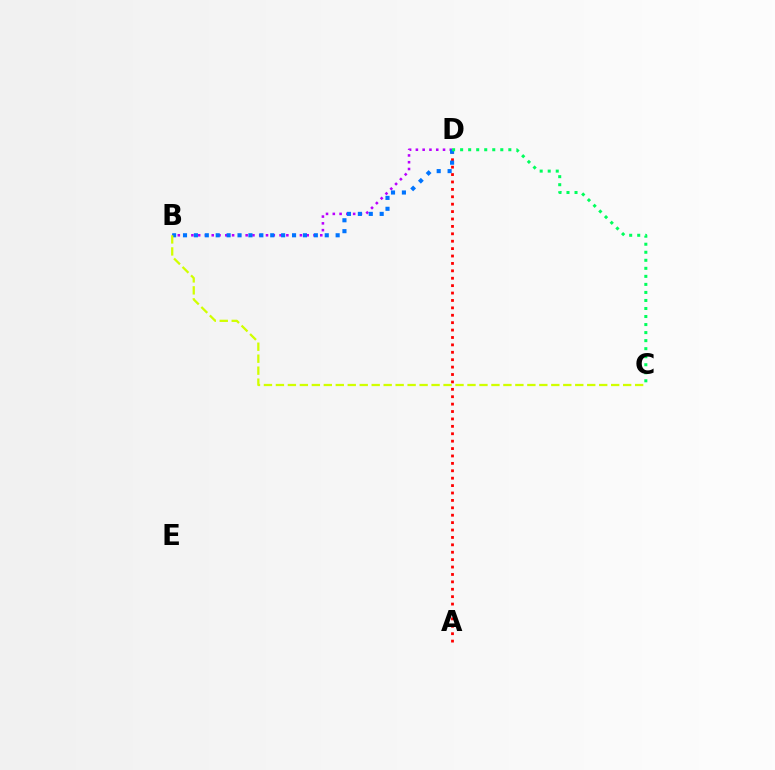{('A', 'D'): [{'color': '#ff0000', 'line_style': 'dotted', 'thickness': 2.01}], ('B', 'D'): [{'color': '#b900ff', 'line_style': 'dotted', 'thickness': 1.84}, {'color': '#0074ff', 'line_style': 'dotted', 'thickness': 2.96}], ('C', 'D'): [{'color': '#00ff5c', 'line_style': 'dotted', 'thickness': 2.18}], ('B', 'C'): [{'color': '#d1ff00', 'line_style': 'dashed', 'thickness': 1.63}]}